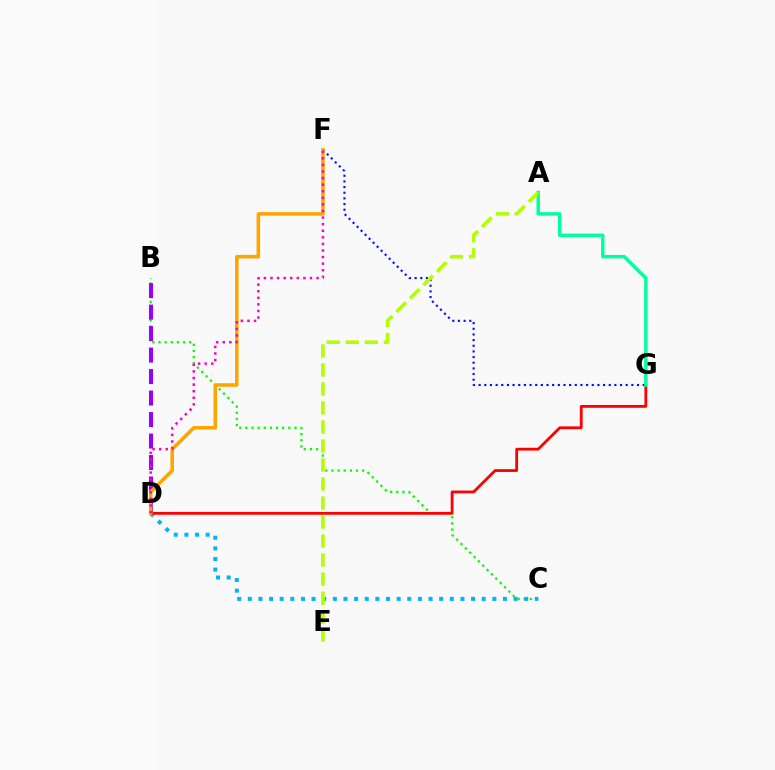{('B', 'C'): [{'color': '#08ff00', 'line_style': 'dotted', 'thickness': 1.67}], ('B', 'D'): [{'color': '#9b00ff', 'line_style': 'dashed', 'thickness': 2.92}], ('F', 'G'): [{'color': '#0010ff', 'line_style': 'dotted', 'thickness': 1.54}], ('C', 'D'): [{'color': '#00b5ff', 'line_style': 'dotted', 'thickness': 2.89}], ('D', 'G'): [{'color': '#ff0000', 'line_style': 'solid', 'thickness': 2.01}], ('D', 'F'): [{'color': '#ffa500', 'line_style': 'solid', 'thickness': 2.55}, {'color': '#ff00bd', 'line_style': 'dotted', 'thickness': 1.79}], ('A', 'G'): [{'color': '#00ff9d', 'line_style': 'solid', 'thickness': 2.47}], ('A', 'E'): [{'color': '#b3ff00', 'line_style': 'dashed', 'thickness': 2.58}]}